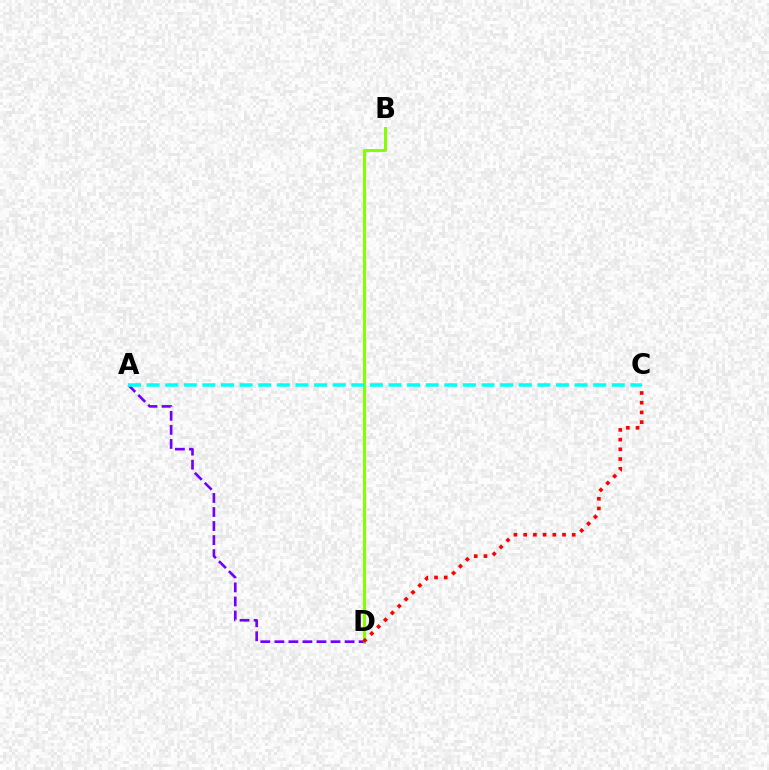{('B', 'D'): [{'color': '#84ff00', 'line_style': 'solid', 'thickness': 2.18}], ('A', 'D'): [{'color': '#7200ff', 'line_style': 'dashed', 'thickness': 1.91}], ('C', 'D'): [{'color': '#ff0000', 'line_style': 'dotted', 'thickness': 2.64}], ('A', 'C'): [{'color': '#00fff6', 'line_style': 'dashed', 'thickness': 2.53}]}